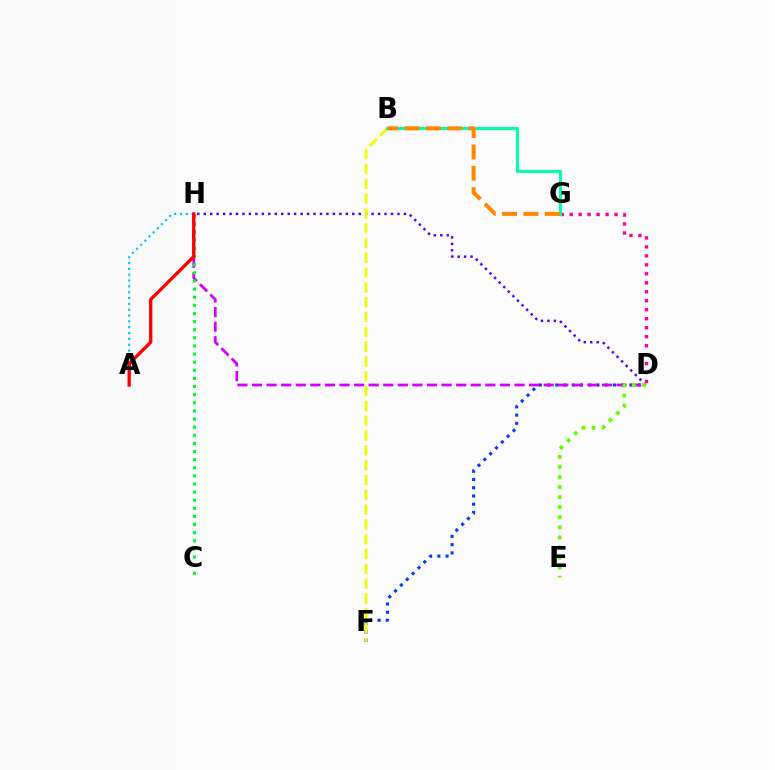{('D', 'F'): [{'color': '#003fff', 'line_style': 'dotted', 'thickness': 2.24}], ('D', 'H'): [{'color': '#4f00ff', 'line_style': 'dotted', 'thickness': 1.75}, {'color': '#d600ff', 'line_style': 'dashed', 'thickness': 1.98}], ('D', 'G'): [{'color': '#ff00a0', 'line_style': 'dotted', 'thickness': 2.44}], ('A', 'H'): [{'color': '#00c7ff', 'line_style': 'dotted', 'thickness': 1.58}, {'color': '#ff0000', 'line_style': 'solid', 'thickness': 2.38}], ('C', 'H'): [{'color': '#00ff27', 'line_style': 'dotted', 'thickness': 2.21}], ('B', 'F'): [{'color': '#eeff00', 'line_style': 'dashed', 'thickness': 2.01}], ('B', 'G'): [{'color': '#00ffaf', 'line_style': 'solid', 'thickness': 2.24}, {'color': '#ff8800', 'line_style': 'dashed', 'thickness': 2.9}], ('D', 'E'): [{'color': '#66ff00', 'line_style': 'dotted', 'thickness': 2.74}]}